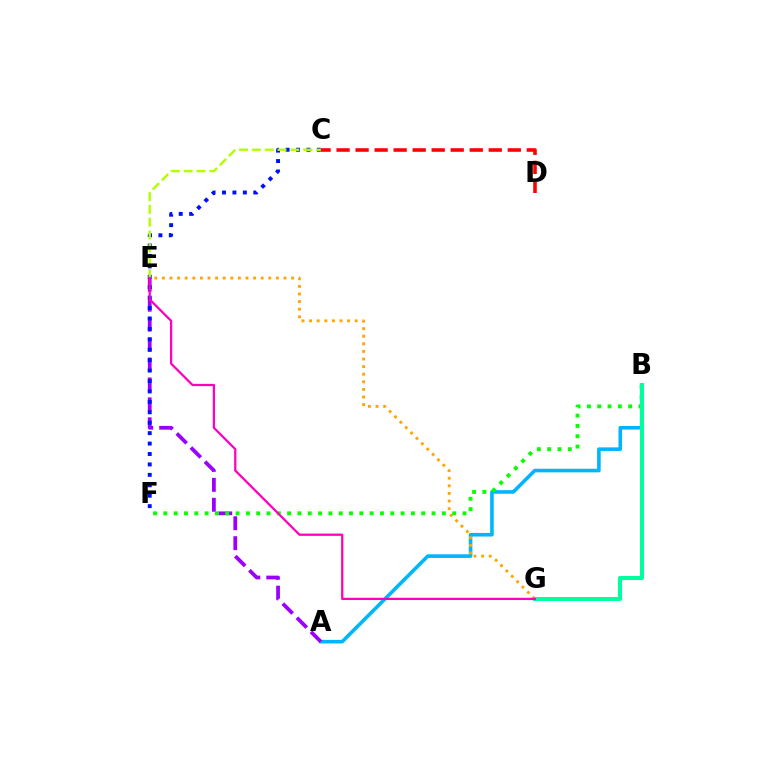{('A', 'B'): [{'color': '#00b5ff', 'line_style': 'solid', 'thickness': 2.59}], ('A', 'E'): [{'color': '#9b00ff', 'line_style': 'dashed', 'thickness': 2.71}], ('C', 'F'): [{'color': '#0010ff', 'line_style': 'dotted', 'thickness': 2.83}], ('E', 'G'): [{'color': '#ffa500', 'line_style': 'dotted', 'thickness': 2.06}, {'color': '#ff00bd', 'line_style': 'solid', 'thickness': 1.62}], ('C', 'E'): [{'color': '#b3ff00', 'line_style': 'dashed', 'thickness': 1.74}], ('B', 'F'): [{'color': '#08ff00', 'line_style': 'dotted', 'thickness': 2.8}], ('B', 'G'): [{'color': '#00ff9d', 'line_style': 'solid', 'thickness': 2.91}], ('C', 'D'): [{'color': '#ff0000', 'line_style': 'dashed', 'thickness': 2.58}]}